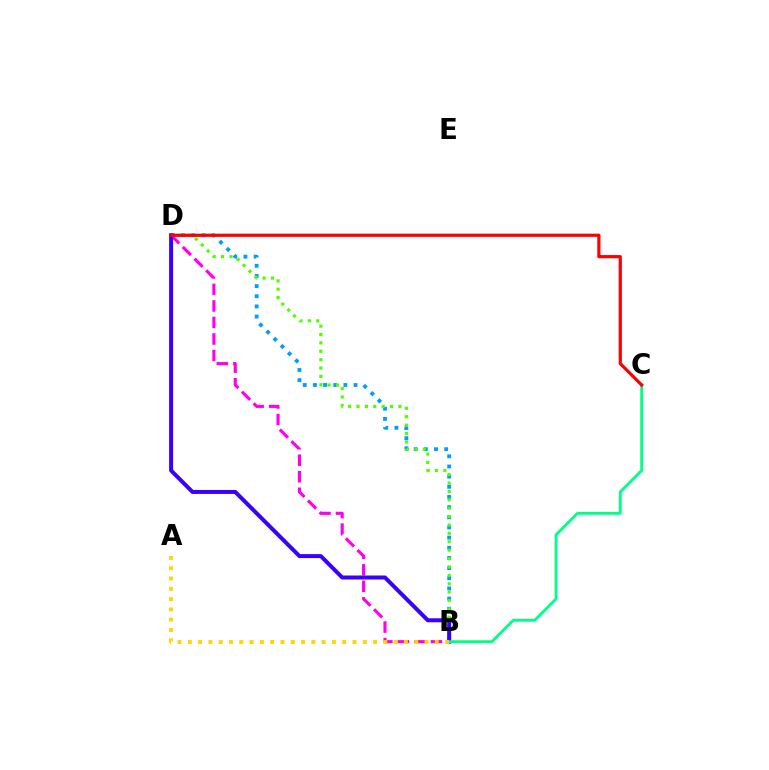{('B', 'D'): [{'color': '#009eff', 'line_style': 'dotted', 'thickness': 2.76}, {'color': '#ff00ed', 'line_style': 'dashed', 'thickness': 2.24}, {'color': '#4fff00', 'line_style': 'dotted', 'thickness': 2.28}, {'color': '#3700ff', 'line_style': 'solid', 'thickness': 2.87}], ('B', 'C'): [{'color': '#00ff86', 'line_style': 'solid', 'thickness': 2.05}], ('A', 'B'): [{'color': '#ffd500', 'line_style': 'dotted', 'thickness': 2.8}], ('C', 'D'): [{'color': '#ff0000', 'line_style': 'solid', 'thickness': 2.31}]}